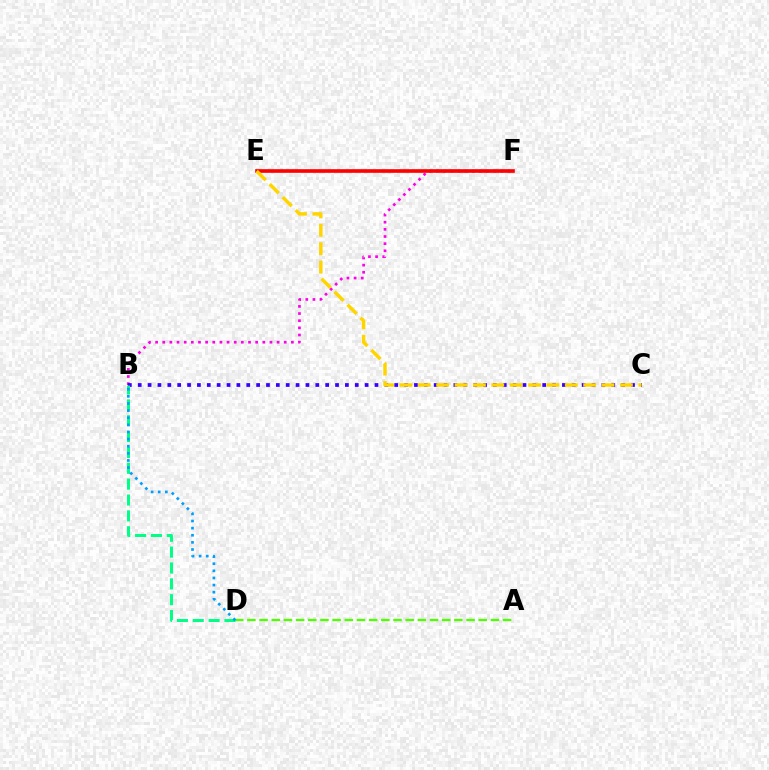{('A', 'D'): [{'color': '#4fff00', 'line_style': 'dashed', 'thickness': 1.65}], ('B', 'F'): [{'color': '#ff00ed', 'line_style': 'dotted', 'thickness': 1.94}], ('B', 'C'): [{'color': '#3700ff', 'line_style': 'dotted', 'thickness': 2.68}], ('B', 'D'): [{'color': '#00ff86', 'line_style': 'dashed', 'thickness': 2.15}, {'color': '#009eff', 'line_style': 'dotted', 'thickness': 1.93}], ('E', 'F'): [{'color': '#ff0000', 'line_style': 'solid', 'thickness': 2.62}], ('C', 'E'): [{'color': '#ffd500', 'line_style': 'dashed', 'thickness': 2.5}]}